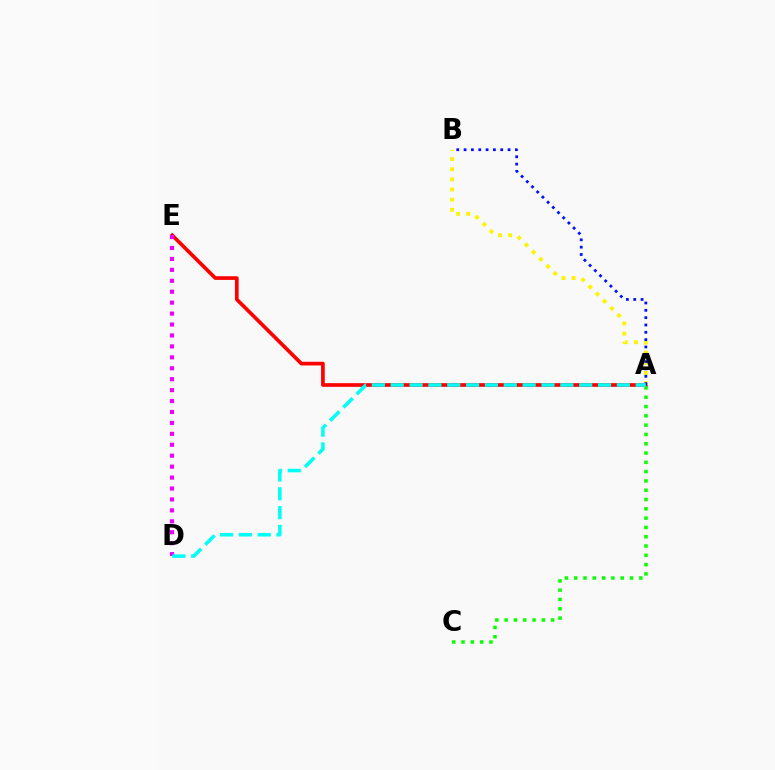{('A', 'E'): [{'color': '#ff0000', 'line_style': 'solid', 'thickness': 2.65}], ('A', 'C'): [{'color': '#08ff00', 'line_style': 'dotted', 'thickness': 2.53}], ('D', 'E'): [{'color': '#ee00ff', 'line_style': 'dotted', 'thickness': 2.97}], ('A', 'B'): [{'color': '#fcf500', 'line_style': 'dotted', 'thickness': 2.75}, {'color': '#0010ff', 'line_style': 'dotted', 'thickness': 1.99}], ('A', 'D'): [{'color': '#00fff6', 'line_style': 'dashed', 'thickness': 2.56}]}